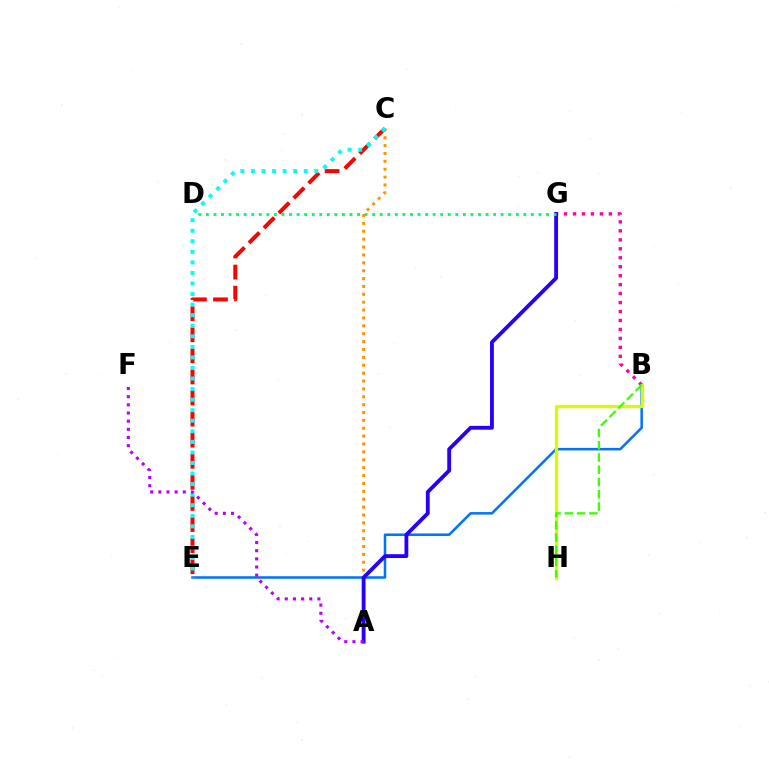{('B', 'G'): [{'color': '#ff00ac', 'line_style': 'dotted', 'thickness': 2.43}], ('B', 'E'): [{'color': '#0074ff', 'line_style': 'solid', 'thickness': 1.81}], ('A', 'C'): [{'color': '#ff9400', 'line_style': 'dotted', 'thickness': 2.14}], ('A', 'G'): [{'color': '#2500ff', 'line_style': 'solid', 'thickness': 2.76}], ('C', 'E'): [{'color': '#ff0000', 'line_style': 'dashed', 'thickness': 2.87}, {'color': '#00fff6', 'line_style': 'dotted', 'thickness': 2.87}], ('A', 'F'): [{'color': '#b900ff', 'line_style': 'dotted', 'thickness': 2.22}], ('D', 'G'): [{'color': '#00ff5c', 'line_style': 'dotted', 'thickness': 2.05}], ('B', 'H'): [{'color': '#d1ff00', 'line_style': 'solid', 'thickness': 2.37}, {'color': '#3dff00', 'line_style': 'dashed', 'thickness': 1.67}]}